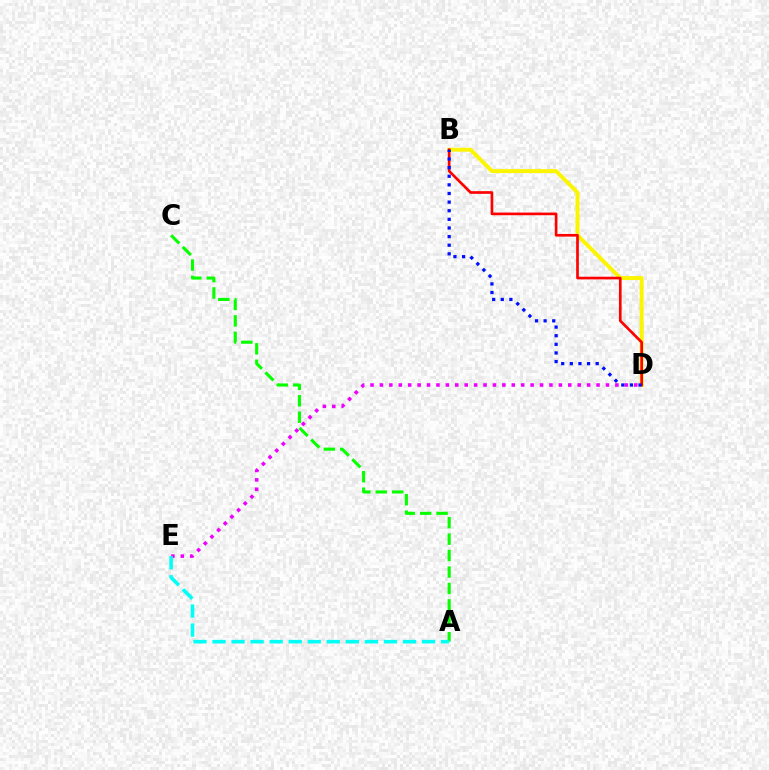{('B', 'D'): [{'color': '#fcf500', 'line_style': 'solid', 'thickness': 2.84}, {'color': '#ff0000', 'line_style': 'solid', 'thickness': 1.92}, {'color': '#0010ff', 'line_style': 'dotted', 'thickness': 2.34}], ('A', 'C'): [{'color': '#08ff00', 'line_style': 'dashed', 'thickness': 2.23}], ('D', 'E'): [{'color': '#ee00ff', 'line_style': 'dotted', 'thickness': 2.56}], ('A', 'E'): [{'color': '#00fff6', 'line_style': 'dashed', 'thickness': 2.59}]}